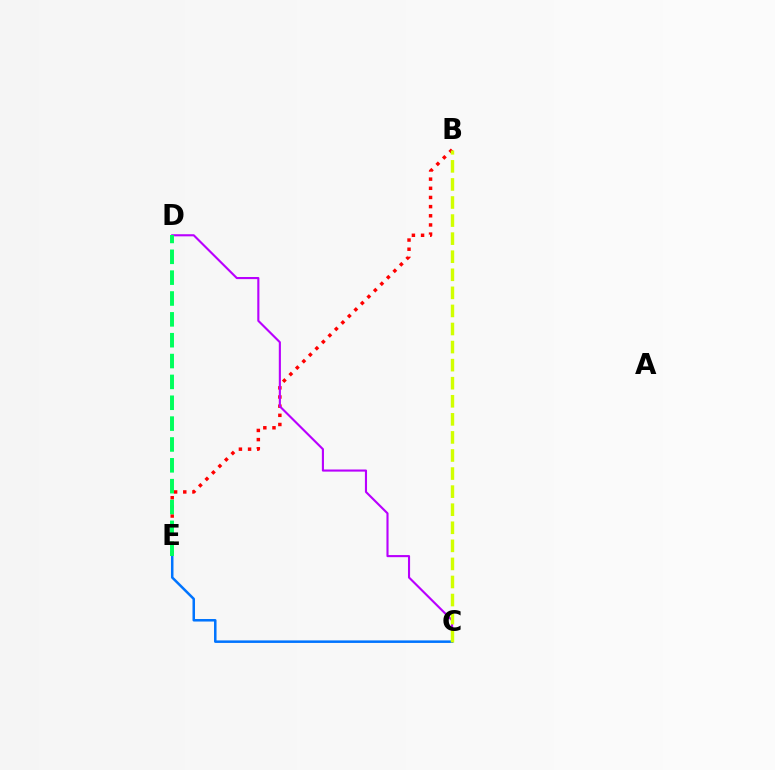{('B', 'E'): [{'color': '#ff0000', 'line_style': 'dotted', 'thickness': 2.49}], ('C', 'D'): [{'color': '#b900ff', 'line_style': 'solid', 'thickness': 1.53}], ('C', 'E'): [{'color': '#0074ff', 'line_style': 'solid', 'thickness': 1.81}], ('B', 'C'): [{'color': '#d1ff00', 'line_style': 'dashed', 'thickness': 2.45}], ('D', 'E'): [{'color': '#00ff5c', 'line_style': 'dashed', 'thickness': 2.83}]}